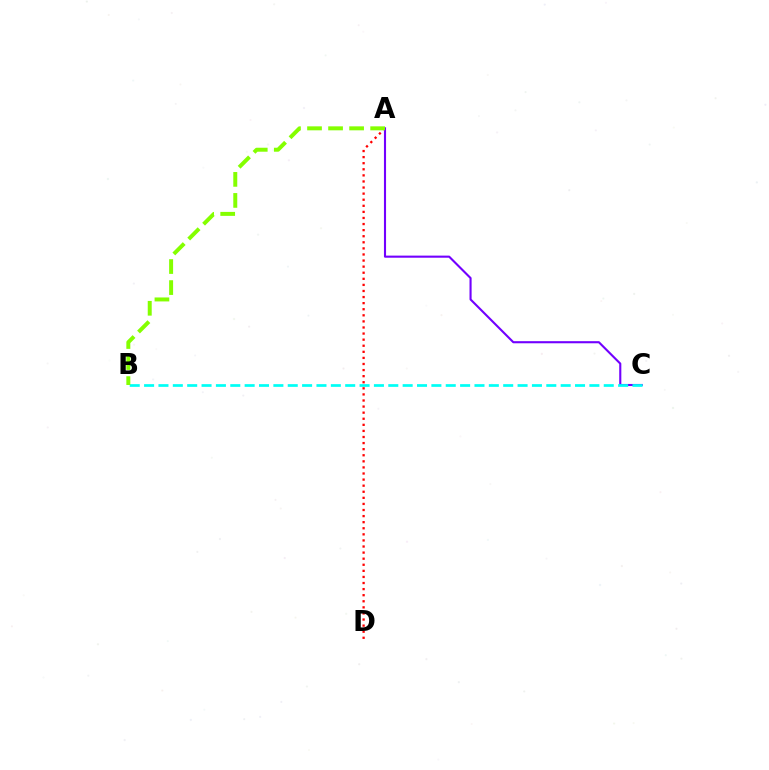{('A', 'D'): [{'color': '#ff0000', 'line_style': 'dotted', 'thickness': 1.65}], ('A', 'C'): [{'color': '#7200ff', 'line_style': 'solid', 'thickness': 1.52}], ('B', 'C'): [{'color': '#00fff6', 'line_style': 'dashed', 'thickness': 1.95}], ('A', 'B'): [{'color': '#84ff00', 'line_style': 'dashed', 'thickness': 2.86}]}